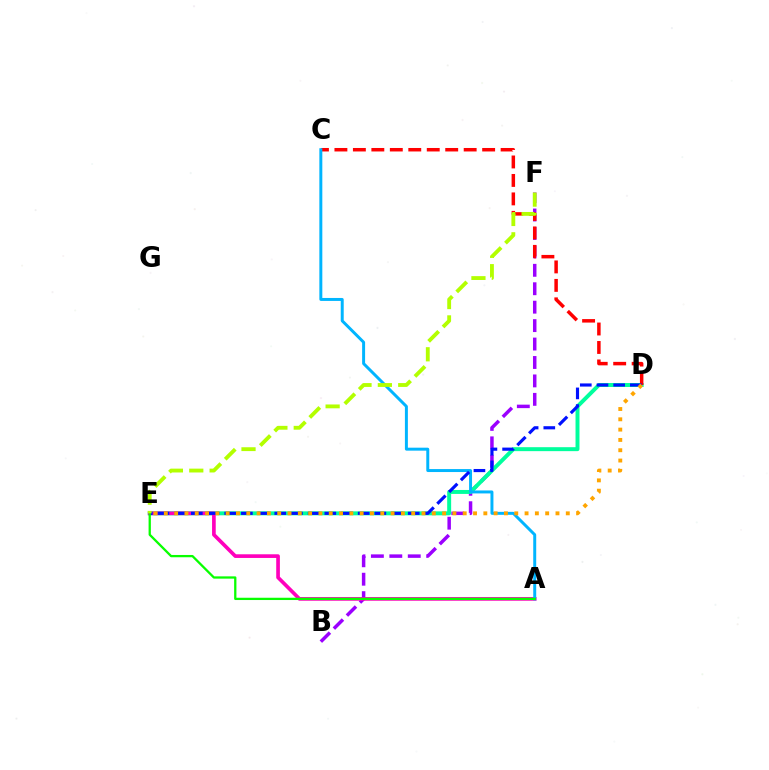{('B', 'F'): [{'color': '#9b00ff', 'line_style': 'dashed', 'thickness': 2.5}], ('D', 'E'): [{'color': '#00ff9d', 'line_style': 'solid', 'thickness': 2.85}, {'color': '#0010ff', 'line_style': 'dashed', 'thickness': 2.27}, {'color': '#ffa500', 'line_style': 'dotted', 'thickness': 2.8}], ('C', 'D'): [{'color': '#ff0000', 'line_style': 'dashed', 'thickness': 2.51}], ('A', 'E'): [{'color': '#ff00bd', 'line_style': 'solid', 'thickness': 2.64}, {'color': '#08ff00', 'line_style': 'solid', 'thickness': 1.64}], ('A', 'C'): [{'color': '#00b5ff', 'line_style': 'solid', 'thickness': 2.14}], ('E', 'F'): [{'color': '#b3ff00', 'line_style': 'dashed', 'thickness': 2.77}]}